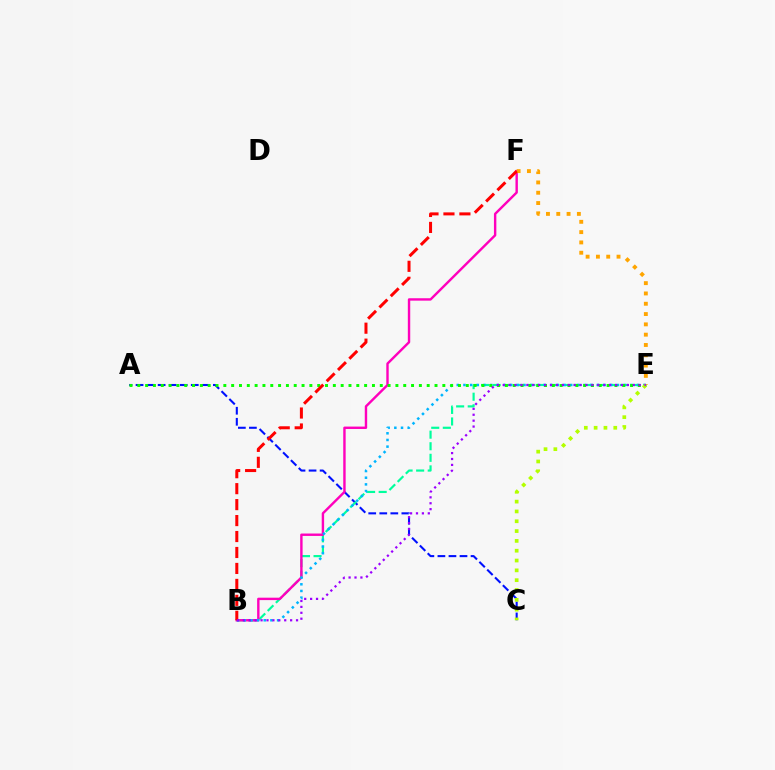{('A', 'C'): [{'color': '#0010ff', 'line_style': 'dashed', 'thickness': 1.5}], ('B', 'E'): [{'color': '#00ff9d', 'line_style': 'dashed', 'thickness': 1.57}, {'color': '#00b5ff', 'line_style': 'dotted', 'thickness': 1.81}, {'color': '#9b00ff', 'line_style': 'dotted', 'thickness': 1.61}], ('B', 'F'): [{'color': '#ff00bd', 'line_style': 'solid', 'thickness': 1.73}, {'color': '#ff0000', 'line_style': 'dashed', 'thickness': 2.17}], ('A', 'E'): [{'color': '#08ff00', 'line_style': 'dotted', 'thickness': 2.13}], ('C', 'E'): [{'color': '#b3ff00', 'line_style': 'dotted', 'thickness': 2.67}], ('E', 'F'): [{'color': '#ffa500', 'line_style': 'dotted', 'thickness': 2.8}]}